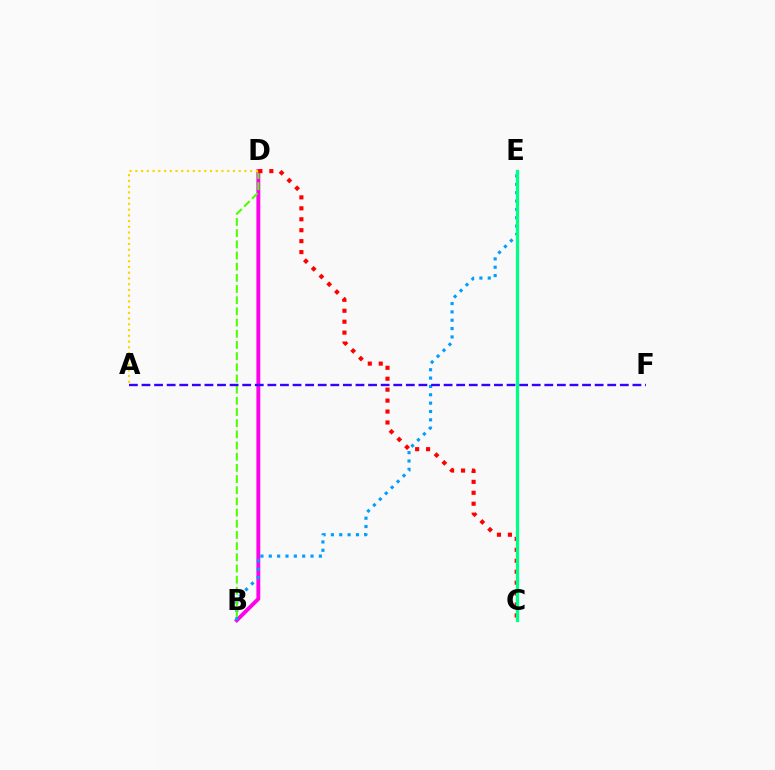{('B', 'D'): [{'color': '#ff00ed', 'line_style': 'solid', 'thickness': 2.79}, {'color': '#4fff00', 'line_style': 'dashed', 'thickness': 1.52}], ('B', 'E'): [{'color': '#009eff', 'line_style': 'dotted', 'thickness': 2.27}], ('A', 'F'): [{'color': '#3700ff', 'line_style': 'dashed', 'thickness': 1.71}], ('C', 'D'): [{'color': '#ff0000', 'line_style': 'dotted', 'thickness': 2.97}], ('C', 'E'): [{'color': '#00ff86', 'line_style': 'solid', 'thickness': 2.34}], ('A', 'D'): [{'color': '#ffd500', 'line_style': 'dotted', 'thickness': 1.56}]}